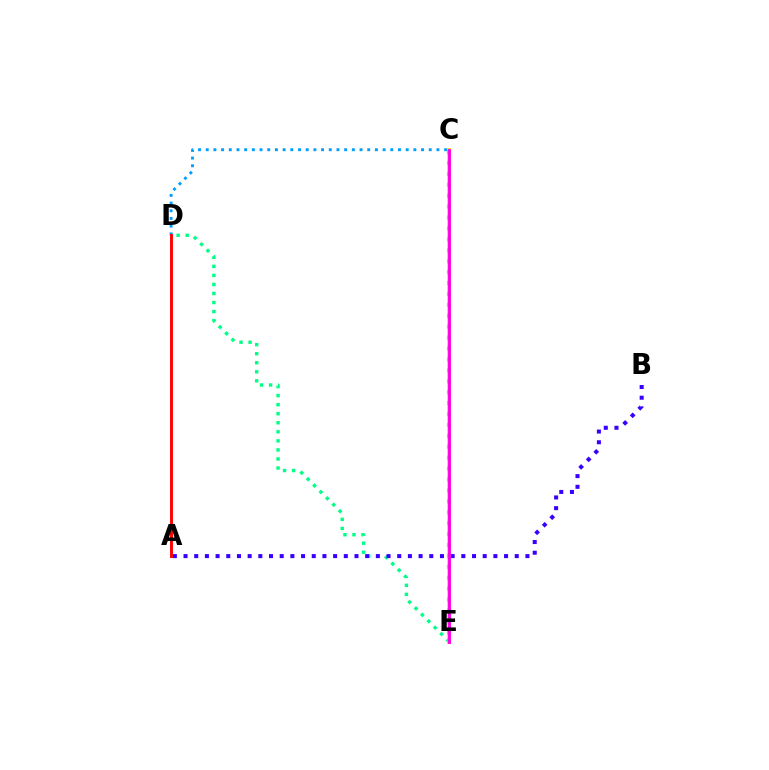{('C', 'E'): [{'color': '#ffd500', 'line_style': 'solid', 'thickness': 2.64}, {'color': '#4fff00', 'line_style': 'dotted', 'thickness': 2.97}, {'color': '#ff00ed', 'line_style': 'solid', 'thickness': 2.1}], ('D', 'E'): [{'color': '#00ff86', 'line_style': 'dotted', 'thickness': 2.46}], ('C', 'D'): [{'color': '#009eff', 'line_style': 'dotted', 'thickness': 2.09}], ('A', 'B'): [{'color': '#3700ff', 'line_style': 'dotted', 'thickness': 2.9}], ('A', 'D'): [{'color': '#ff0000', 'line_style': 'solid', 'thickness': 2.09}]}